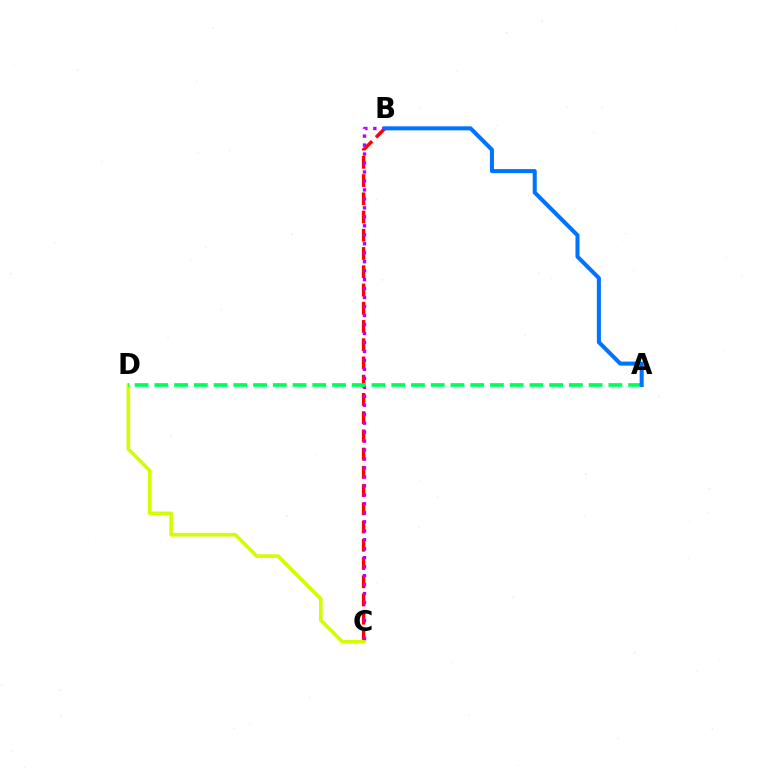{('B', 'C'): [{'color': '#ff0000', 'line_style': 'dashed', 'thickness': 2.48}, {'color': '#b900ff', 'line_style': 'dotted', 'thickness': 2.44}], ('C', 'D'): [{'color': '#d1ff00', 'line_style': 'solid', 'thickness': 2.62}], ('A', 'D'): [{'color': '#00ff5c', 'line_style': 'dashed', 'thickness': 2.68}], ('A', 'B'): [{'color': '#0074ff', 'line_style': 'solid', 'thickness': 2.91}]}